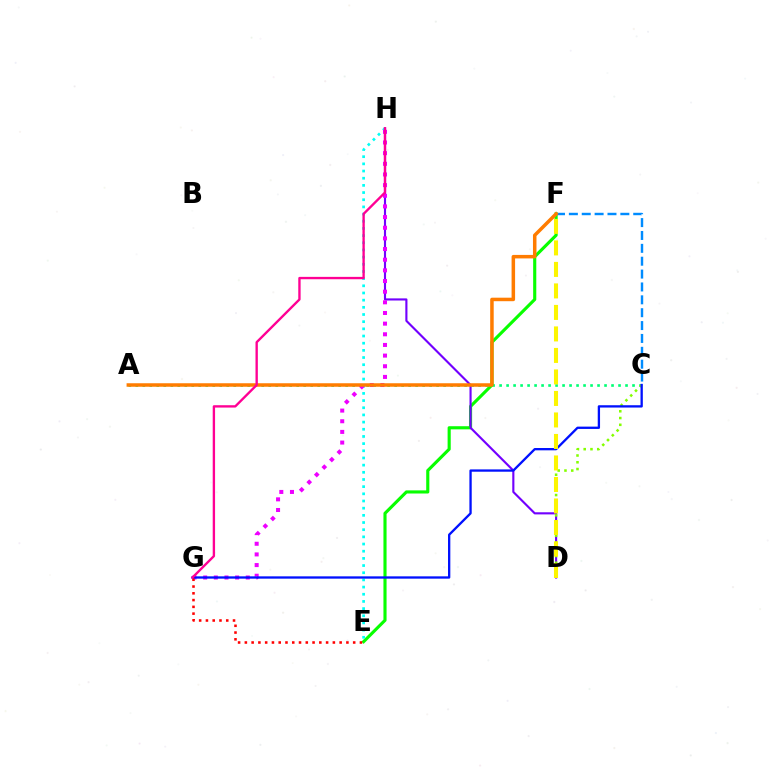{('A', 'C'): [{'color': '#00ff74', 'line_style': 'dotted', 'thickness': 1.9}], ('E', 'F'): [{'color': '#08ff00', 'line_style': 'solid', 'thickness': 2.25}], ('D', 'H'): [{'color': '#7200ff', 'line_style': 'solid', 'thickness': 1.53}], ('E', 'H'): [{'color': '#00fff6', 'line_style': 'dotted', 'thickness': 1.95}], ('G', 'H'): [{'color': '#ee00ff', 'line_style': 'dotted', 'thickness': 2.89}, {'color': '#ff0094', 'line_style': 'solid', 'thickness': 1.7}], ('C', 'D'): [{'color': '#84ff00', 'line_style': 'dotted', 'thickness': 1.84}], ('C', 'G'): [{'color': '#0010ff', 'line_style': 'solid', 'thickness': 1.66}], ('D', 'F'): [{'color': '#fcf500', 'line_style': 'dashed', 'thickness': 2.92}], ('C', 'F'): [{'color': '#008cff', 'line_style': 'dashed', 'thickness': 1.75}], ('A', 'F'): [{'color': '#ff7c00', 'line_style': 'solid', 'thickness': 2.53}], ('E', 'G'): [{'color': '#ff0000', 'line_style': 'dotted', 'thickness': 1.84}]}